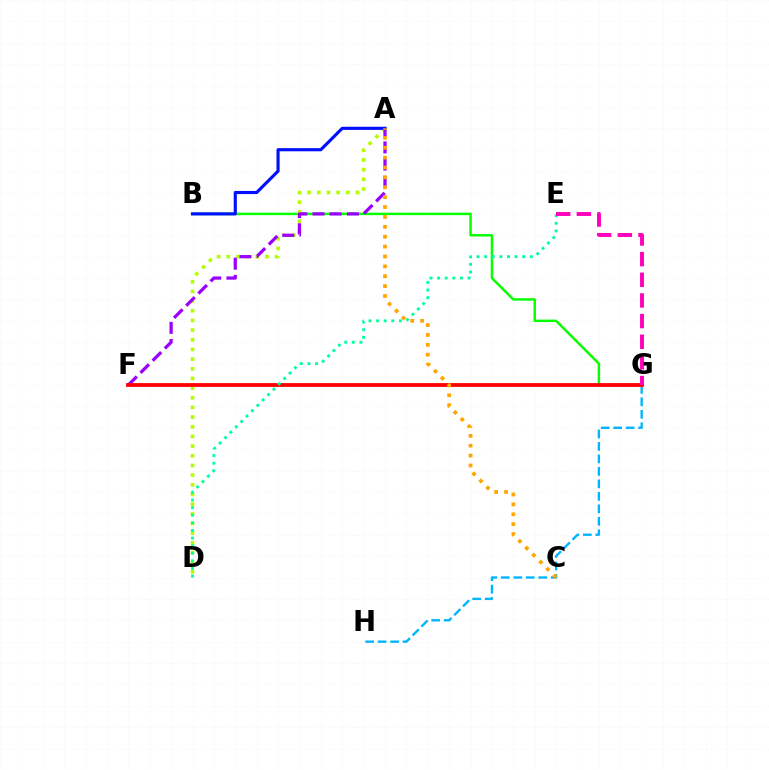{('B', 'G'): [{'color': '#08ff00', 'line_style': 'solid', 'thickness': 1.77}], ('G', 'H'): [{'color': '#00b5ff', 'line_style': 'dashed', 'thickness': 1.7}], ('A', 'D'): [{'color': '#b3ff00', 'line_style': 'dotted', 'thickness': 2.63}], ('A', 'F'): [{'color': '#9b00ff', 'line_style': 'dashed', 'thickness': 2.34}], ('A', 'B'): [{'color': '#0010ff', 'line_style': 'solid', 'thickness': 2.26}], ('F', 'G'): [{'color': '#ff0000', 'line_style': 'solid', 'thickness': 2.73}], ('A', 'C'): [{'color': '#ffa500', 'line_style': 'dotted', 'thickness': 2.69}], ('D', 'E'): [{'color': '#00ff9d', 'line_style': 'dotted', 'thickness': 2.07}], ('E', 'G'): [{'color': '#ff00bd', 'line_style': 'dashed', 'thickness': 2.81}]}